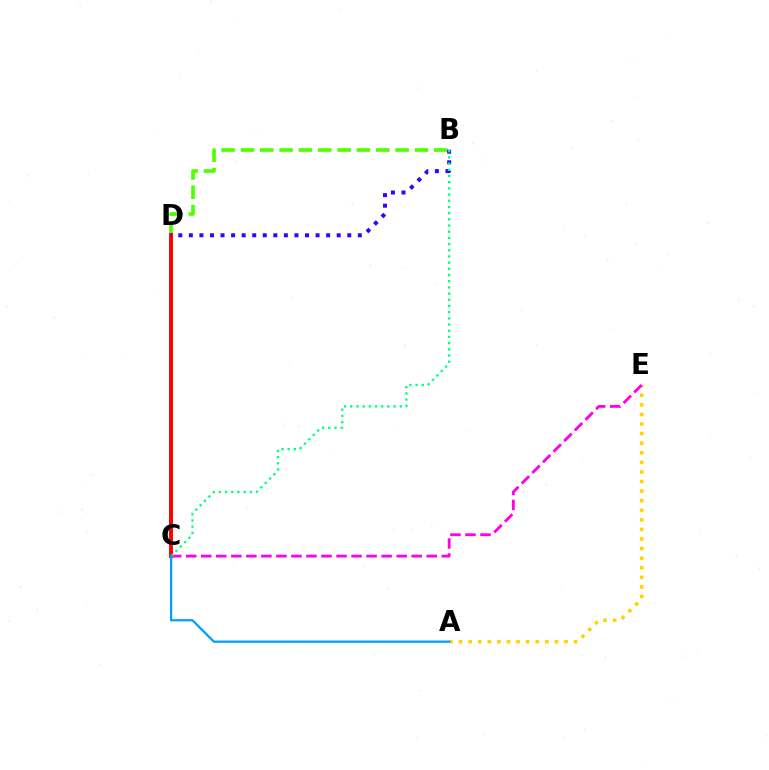{('B', 'D'): [{'color': '#4fff00', 'line_style': 'dashed', 'thickness': 2.63}, {'color': '#3700ff', 'line_style': 'dotted', 'thickness': 2.87}], ('A', 'E'): [{'color': '#ffd500', 'line_style': 'dotted', 'thickness': 2.6}], ('C', 'D'): [{'color': '#ff0000', 'line_style': 'solid', 'thickness': 2.8}], ('C', 'E'): [{'color': '#ff00ed', 'line_style': 'dashed', 'thickness': 2.04}], ('B', 'C'): [{'color': '#00ff86', 'line_style': 'dotted', 'thickness': 1.68}], ('A', 'C'): [{'color': '#009eff', 'line_style': 'solid', 'thickness': 1.62}]}